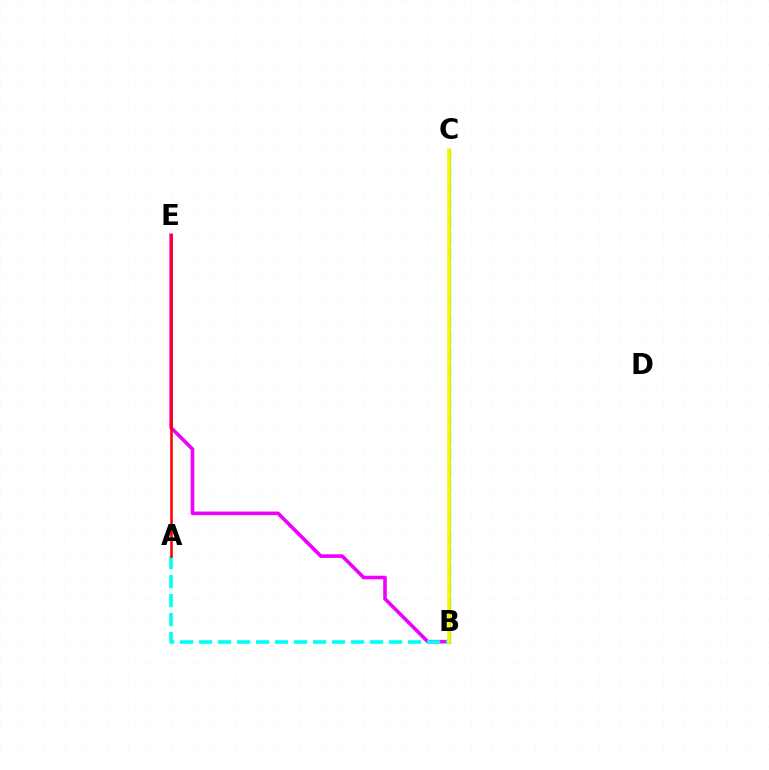{('B', 'C'): [{'color': '#0010ff', 'line_style': 'dashed', 'thickness': 2.26}, {'color': '#08ff00', 'line_style': 'solid', 'thickness': 2.22}, {'color': '#fcf500', 'line_style': 'solid', 'thickness': 2.54}], ('B', 'E'): [{'color': '#ee00ff', 'line_style': 'solid', 'thickness': 2.59}], ('A', 'B'): [{'color': '#00fff6', 'line_style': 'dashed', 'thickness': 2.58}], ('A', 'E'): [{'color': '#ff0000', 'line_style': 'solid', 'thickness': 1.85}]}